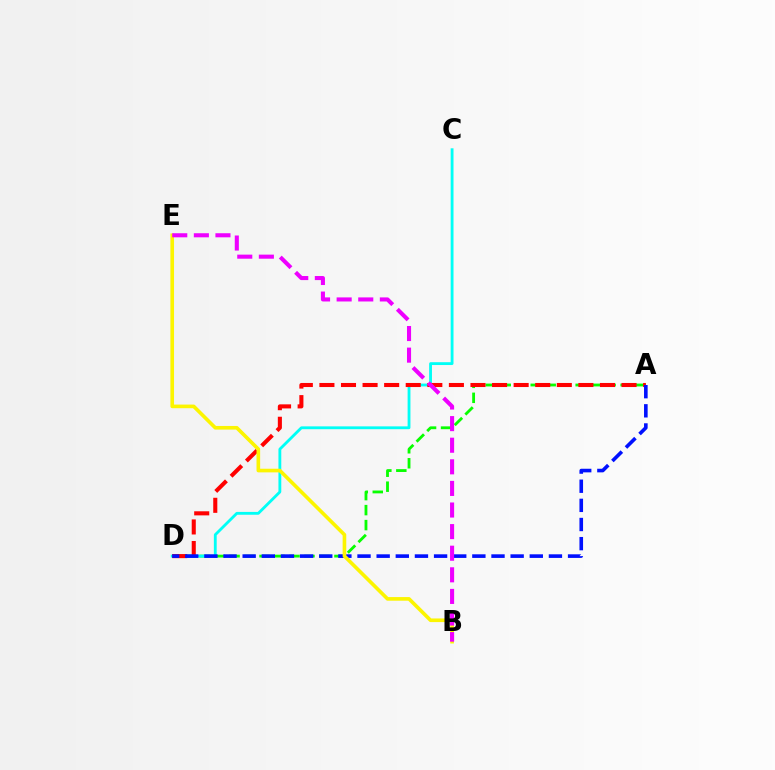{('A', 'D'): [{'color': '#08ff00', 'line_style': 'dashed', 'thickness': 2.04}, {'color': '#ff0000', 'line_style': 'dashed', 'thickness': 2.93}, {'color': '#0010ff', 'line_style': 'dashed', 'thickness': 2.6}], ('C', 'D'): [{'color': '#00fff6', 'line_style': 'solid', 'thickness': 2.04}], ('B', 'E'): [{'color': '#fcf500', 'line_style': 'solid', 'thickness': 2.62}, {'color': '#ee00ff', 'line_style': 'dashed', 'thickness': 2.93}]}